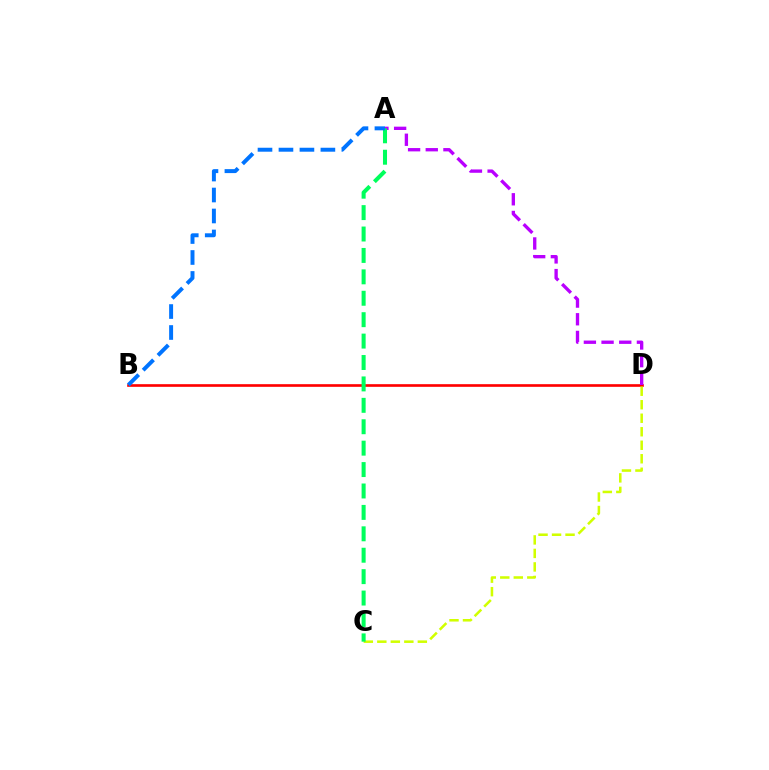{('B', 'D'): [{'color': '#ff0000', 'line_style': 'solid', 'thickness': 1.91}], ('C', 'D'): [{'color': '#d1ff00', 'line_style': 'dashed', 'thickness': 1.83}], ('A', 'D'): [{'color': '#b900ff', 'line_style': 'dashed', 'thickness': 2.4}], ('A', 'C'): [{'color': '#00ff5c', 'line_style': 'dashed', 'thickness': 2.91}], ('A', 'B'): [{'color': '#0074ff', 'line_style': 'dashed', 'thickness': 2.85}]}